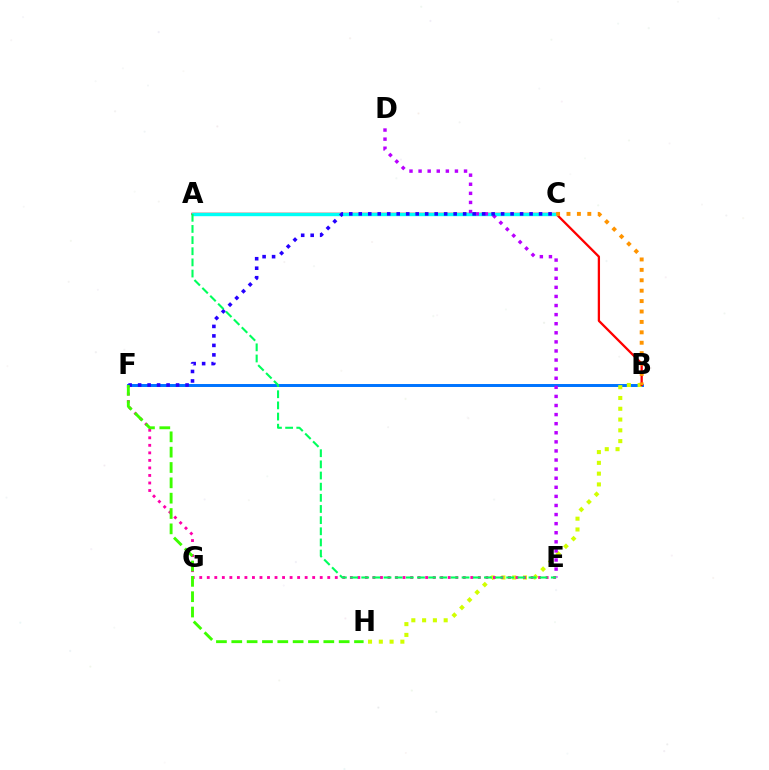{('B', 'F'): [{'color': '#0074ff', 'line_style': 'solid', 'thickness': 2.14}], ('B', 'H'): [{'color': '#d1ff00', 'line_style': 'dotted', 'thickness': 2.93}], ('A', 'B'): [{'color': '#ff0000', 'line_style': 'solid', 'thickness': 1.64}], ('A', 'C'): [{'color': '#00fff6', 'line_style': 'solid', 'thickness': 2.44}], ('D', 'E'): [{'color': '#b900ff', 'line_style': 'dotted', 'thickness': 2.47}], ('E', 'F'): [{'color': '#ff00ac', 'line_style': 'dotted', 'thickness': 2.05}], ('C', 'F'): [{'color': '#2500ff', 'line_style': 'dotted', 'thickness': 2.58}], ('A', 'E'): [{'color': '#00ff5c', 'line_style': 'dashed', 'thickness': 1.52}], ('B', 'C'): [{'color': '#ff9400', 'line_style': 'dotted', 'thickness': 2.83}], ('F', 'H'): [{'color': '#3dff00', 'line_style': 'dashed', 'thickness': 2.08}]}